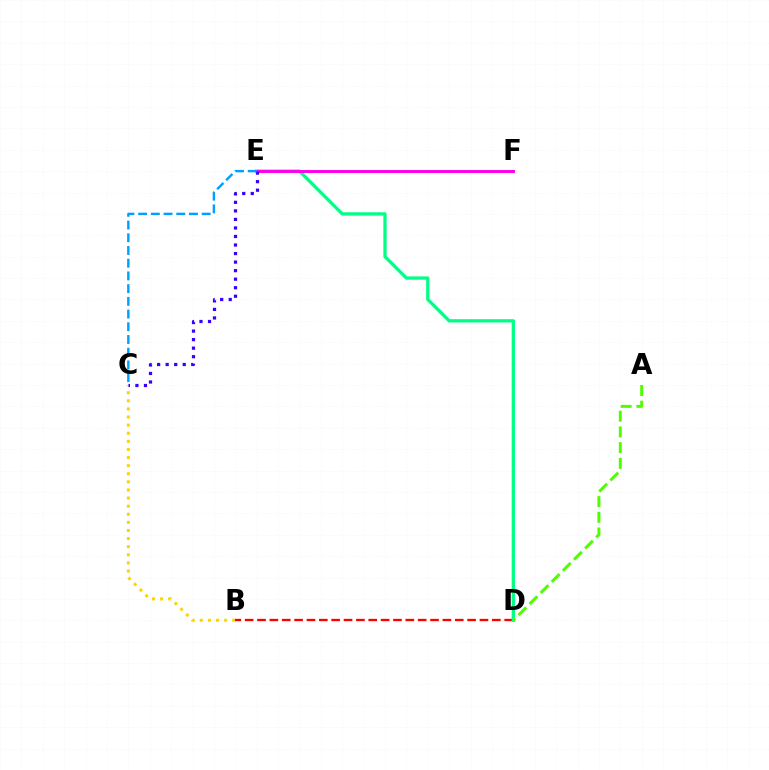{('B', 'C'): [{'color': '#ffd500', 'line_style': 'dotted', 'thickness': 2.2}], ('B', 'D'): [{'color': '#ff0000', 'line_style': 'dashed', 'thickness': 1.68}], ('D', 'E'): [{'color': '#00ff86', 'line_style': 'solid', 'thickness': 2.36}], ('E', 'F'): [{'color': '#ff00ed', 'line_style': 'solid', 'thickness': 2.13}], ('A', 'D'): [{'color': '#4fff00', 'line_style': 'dashed', 'thickness': 2.13}], ('C', 'E'): [{'color': '#3700ff', 'line_style': 'dotted', 'thickness': 2.32}, {'color': '#009eff', 'line_style': 'dashed', 'thickness': 1.73}]}